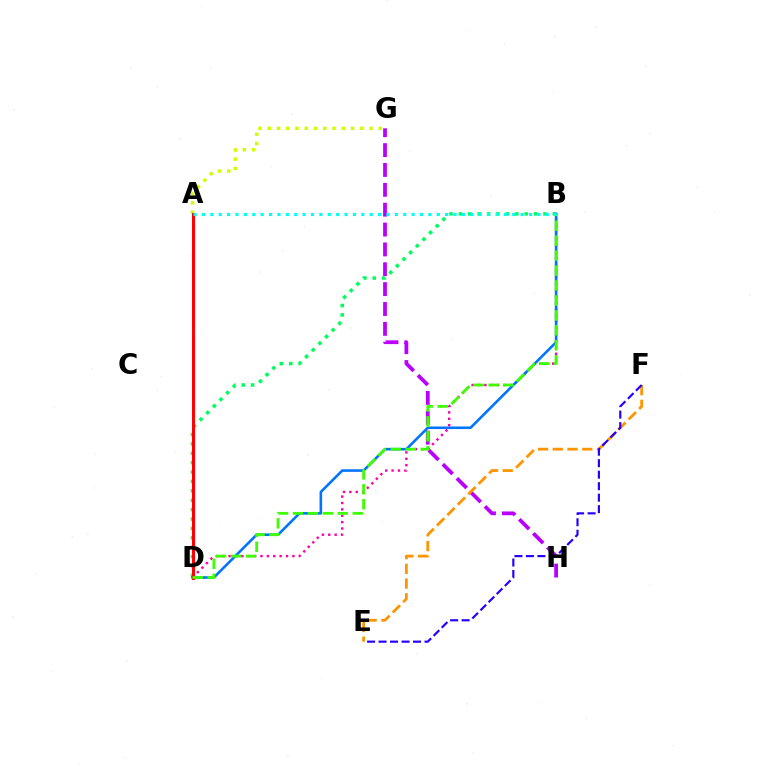{('G', 'H'): [{'color': '#b900ff', 'line_style': 'dashed', 'thickness': 2.7}], ('B', 'D'): [{'color': '#00ff5c', 'line_style': 'dotted', 'thickness': 2.55}, {'color': '#ff00ac', 'line_style': 'dotted', 'thickness': 1.74}, {'color': '#0074ff', 'line_style': 'solid', 'thickness': 1.86}, {'color': '#3dff00', 'line_style': 'dashed', 'thickness': 2.03}], ('E', 'F'): [{'color': '#ff9400', 'line_style': 'dashed', 'thickness': 2.0}, {'color': '#2500ff', 'line_style': 'dashed', 'thickness': 1.56}], ('A', 'G'): [{'color': '#d1ff00', 'line_style': 'dotted', 'thickness': 2.51}], ('A', 'D'): [{'color': '#ff0000', 'line_style': 'solid', 'thickness': 2.19}], ('A', 'B'): [{'color': '#00fff6', 'line_style': 'dotted', 'thickness': 2.28}]}